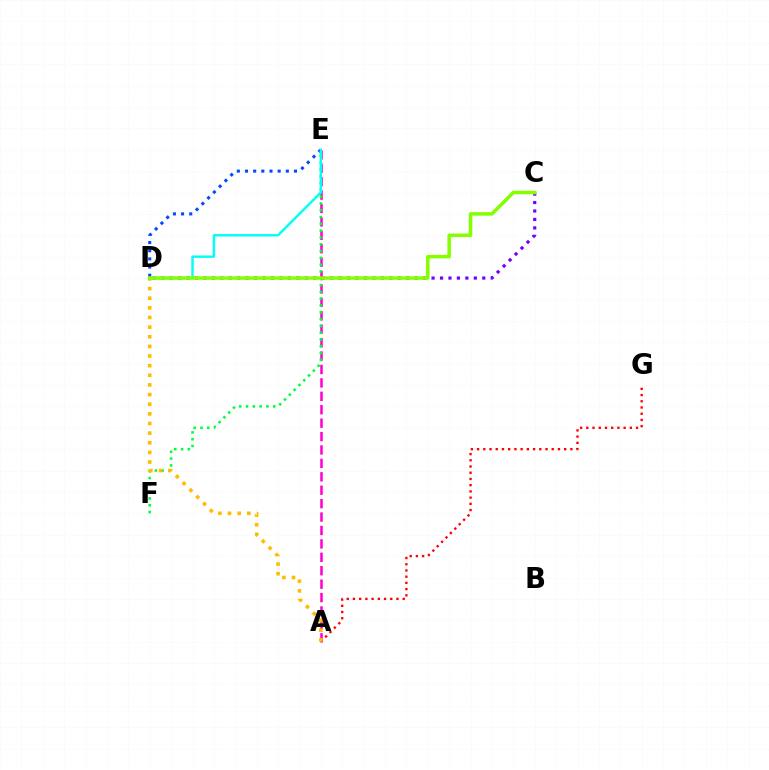{('A', 'G'): [{'color': '#ff0000', 'line_style': 'dotted', 'thickness': 1.69}], ('D', 'E'): [{'color': '#004bff', 'line_style': 'dotted', 'thickness': 2.22}, {'color': '#00fff6', 'line_style': 'solid', 'thickness': 1.74}], ('C', 'D'): [{'color': '#7200ff', 'line_style': 'dotted', 'thickness': 2.3}, {'color': '#84ff00', 'line_style': 'solid', 'thickness': 2.52}], ('A', 'E'): [{'color': '#ff00cf', 'line_style': 'dashed', 'thickness': 1.82}], ('E', 'F'): [{'color': '#00ff39', 'line_style': 'dotted', 'thickness': 1.85}], ('A', 'D'): [{'color': '#ffbd00', 'line_style': 'dotted', 'thickness': 2.62}]}